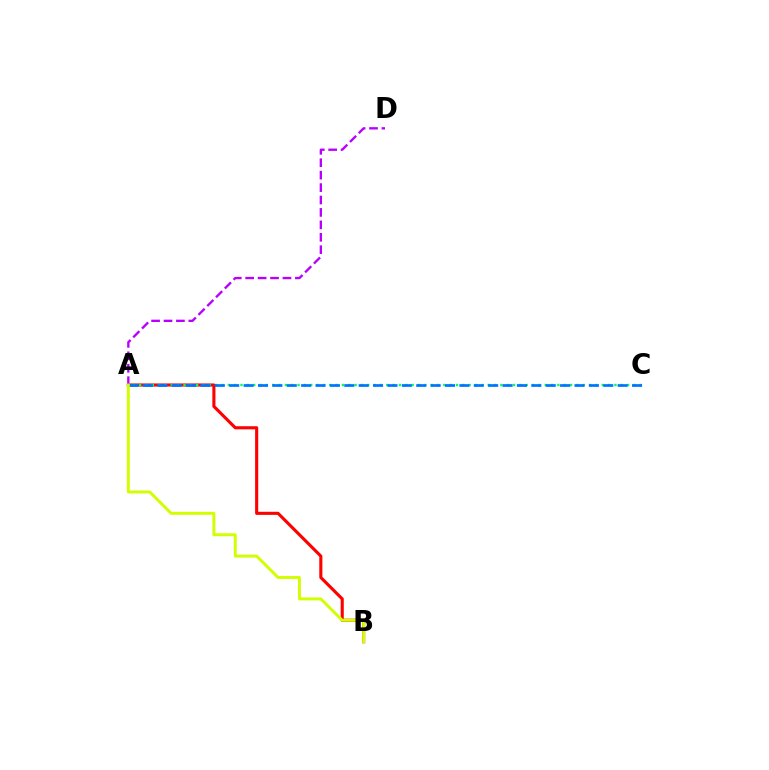{('A', 'B'): [{'color': '#ff0000', 'line_style': 'solid', 'thickness': 2.23}, {'color': '#d1ff00', 'line_style': 'solid', 'thickness': 2.12}], ('A', 'C'): [{'color': '#00ff5c', 'line_style': 'dotted', 'thickness': 1.72}, {'color': '#0074ff', 'line_style': 'dashed', 'thickness': 1.95}], ('A', 'D'): [{'color': '#b900ff', 'line_style': 'dashed', 'thickness': 1.69}]}